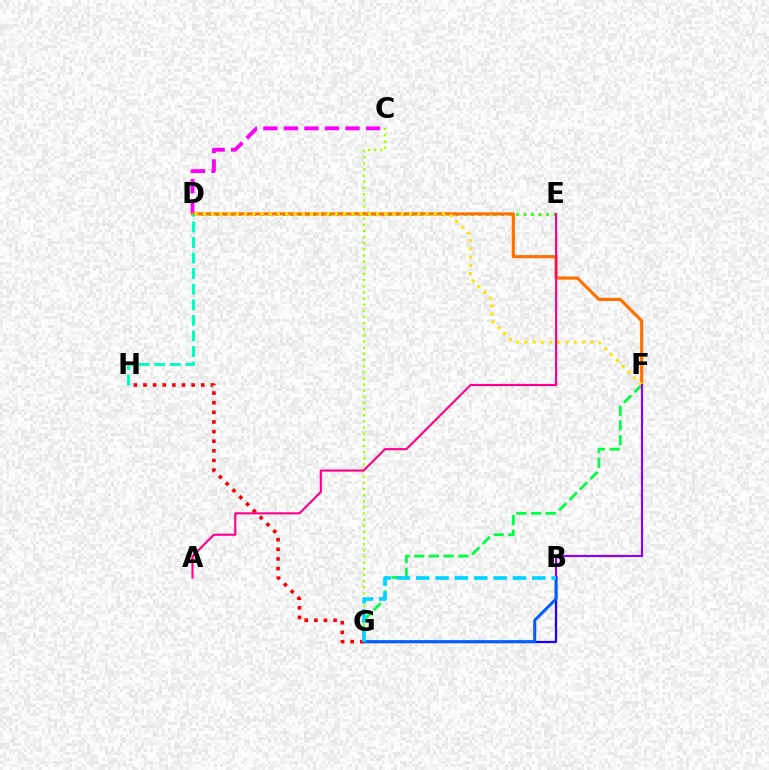{('D', 'E'): [{'color': '#31ff00', 'line_style': 'dotted', 'thickness': 2.04}], ('F', 'G'): [{'color': '#00ff45', 'line_style': 'dashed', 'thickness': 2.0}], ('B', 'G'): [{'color': '#1900ff', 'line_style': 'solid', 'thickness': 1.61}, {'color': '#005dff', 'line_style': 'solid', 'thickness': 2.17}, {'color': '#00d3ff', 'line_style': 'dashed', 'thickness': 2.63}], ('C', 'D'): [{'color': '#fa00f9', 'line_style': 'dashed', 'thickness': 2.79}], ('C', 'G'): [{'color': '#a2ff00', 'line_style': 'dotted', 'thickness': 1.67}], ('D', 'F'): [{'color': '#ff7000', 'line_style': 'solid', 'thickness': 2.26}, {'color': '#ffe600', 'line_style': 'dotted', 'thickness': 2.24}], ('D', 'H'): [{'color': '#00ffbb', 'line_style': 'dashed', 'thickness': 2.12}], ('G', 'H'): [{'color': '#ff0000', 'line_style': 'dotted', 'thickness': 2.61}], ('B', 'F'): [{'color': '#8a00ff', 'line_style': 'solid', 'thickness': 1.56}], ('A', 'E'): [{'color': '#ff0088', 'line_style': 'solid', 'thickness': 1.53}]}